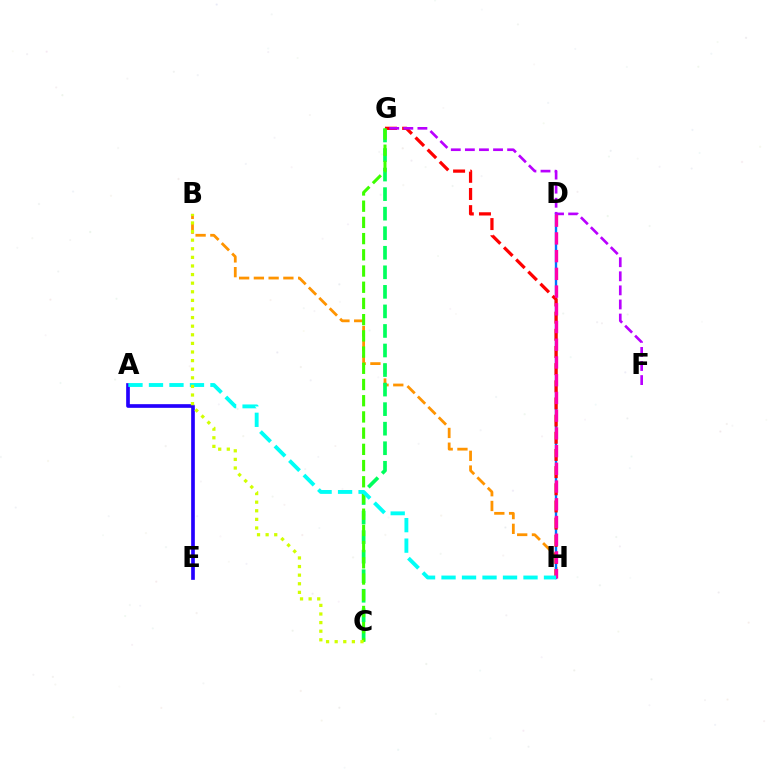{('B', 'H'): [{'color': '#ff9400', 'line_style': 'dashed', 'thickness': 2.0}], ('A', 'E'): [{'color': '#2500ff', 'line_style': 'solid', 'thickness': 2.64}], ('D', 'H'): [{'color': '#0074ff', 'line_style': 'solid', 'thickness': 1.71}, {'color': '#ff00ac', 'line_style': 'dashed', 'thickness': 2.41}], ('G', 'H'): [{'color': '#ff0000', 'line_style': 'dashed', 'thickness': 2.33}], ('F', 'G'): [{'color': '#b900ff', 'line_style': 'dashed', 'thickness': 1.91}], ('C', 'G'): [{'color': '#00ff5c', 'line_style': 'dashed', 'thickness': 2.66}, {'color': '#3dff00', 'line_style': 'dashed', 'thickness': 2.2}], ('A', 'H'): [{'color': '#00fff6', 'line_style': 'dashed', 'thickness': 2.78}], ('B', 'C'): [{'color': '#d1ff00', 'line_style': 'dotted', 'thickness': 2.34}]}